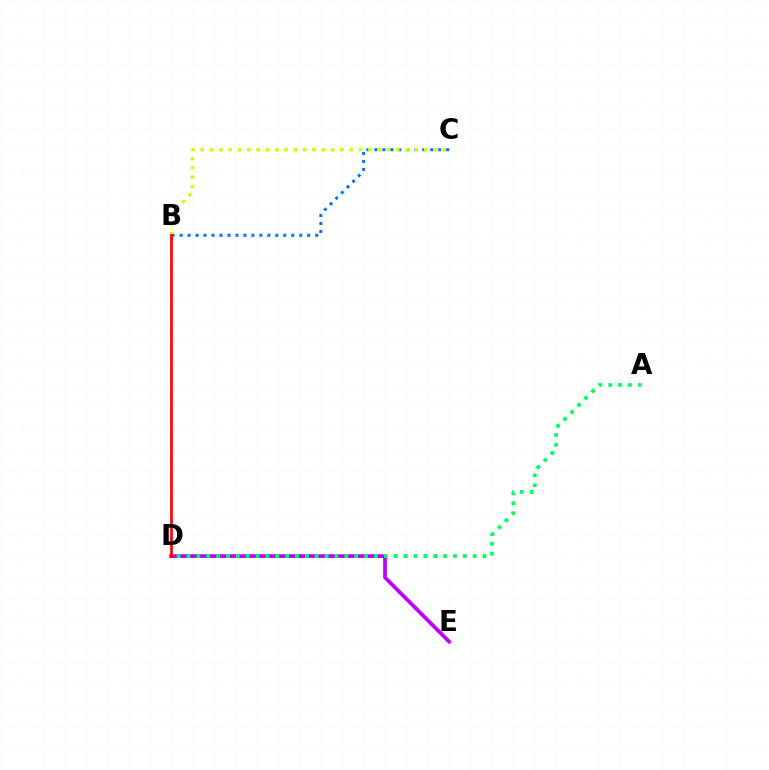{('B', 'C'): [{'color': '#0074ff', 'line_style': 'dotted', 'thickness': 2.17}, {'color': '#d1ff00', 'line_style': 'dotted', 'thickness': 2.53}], ('D', 'E'): [{'color': '#b900ff', 'line_style': 'solid', 'thickness': 2.67}], ('B', 'D'): [{'color': '#ff0000', 'line_style': 'solid', 'thickness': 1.94}], ('A', 'D'): [{'color': '#00ff5c', 'line_style': 'dotted', 'thickness': 2.68}]}